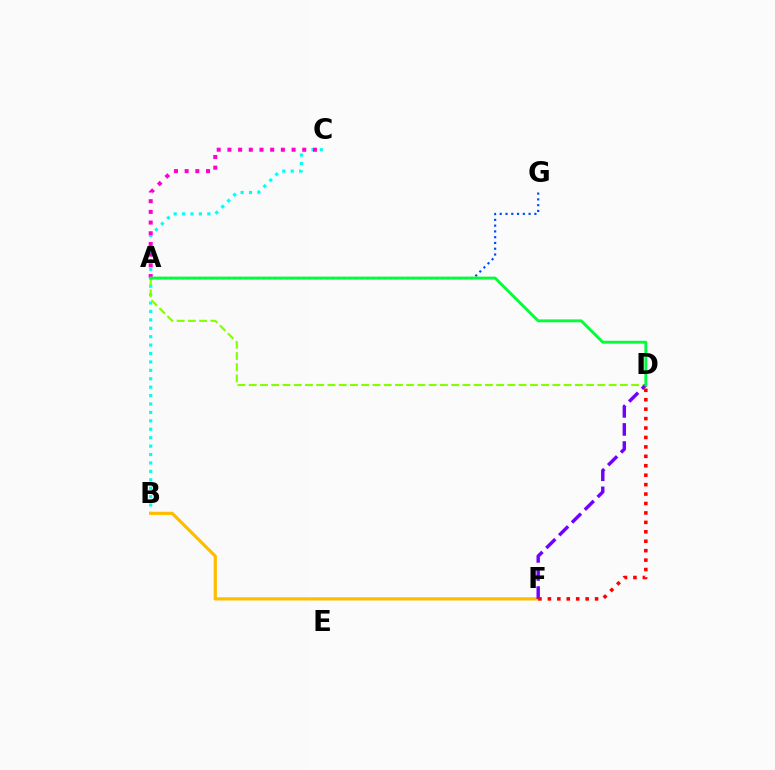{('B', 'C'): [{'color': '#00fff6', 'line_style': 'dotted', 'thickness': 2.29}], ('A', 'G'): [{'color': '#004bff', 'line_style': 'dotted', 'thickness': 1.57}], ('A', 'C'): [{'color': '#ff00cf', 'line_style': 'dotted', 'thickness': 2.91}], ('A', 'D'): [{'color': '#84ff00', 'line_style': 'dashed', 'thickness': 1.53}, {'color': '#00ff39', 'line_style': 'solid', 'thickness': 2.08}], ('B', 'F'): [{'color': '#ffbd00', 'line_style': 'solid', 'thickness': 2.31}], ('D', 'F'): [{'color': '#7200ff', 'line_style': 'dashed', 'thickness': 2.46}, {'color': '#ff0000', 'line_style': 'dotted', 'thickness': 2.56}]}